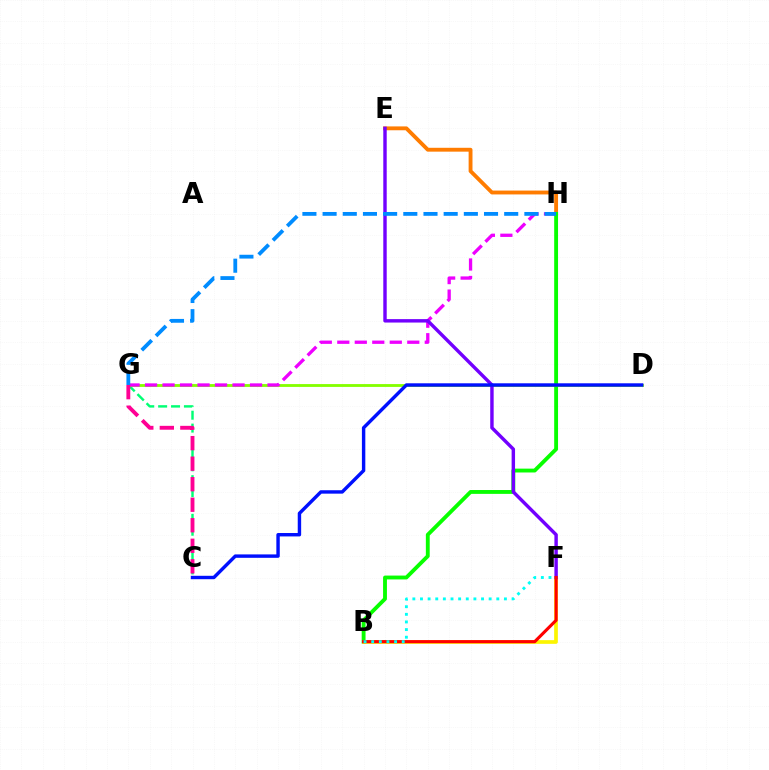{('C', 'G'): [{'color': '#00ff74', 'line_style': 'dashed', 'thickness': 1.75}, {'color': '#ff0094', 'line_style': 'dashed', 'thickness': 2.79}], ('D', 'G'): [{'color': '#84ff00', 'line_style': 'solid', 'thickness': 2.04}], ('G', 'H'): [{'color': '#ee00ff', 'line_style': 'dashed', 'thickness': 2.38}, {'color': '#008cff', 'line_style': 'dashed', 'thickness': 2.74}], ('E', 'H'): [{'color': '#ff7c00', 'line_style': 'solid', 'thickness': 2.78}], ('B', 'H'): [{'color': '#08ff00', 'line_style': 'solid', 'thickness': 2.77}], ('B', 'F'): [{'color': '#fcf500', 'line_style': 'solid', 'thickness': 2.65}, {'color': '#ff0000', 'line_style': 'solid', 'thickness': 2.24}, {'color': '#00fff6', 'line_style': 'dotted', 'thickness': 2.07}], ('E', 'F'): [{'color': '#7200ff', 'line_style': 'solid', 'thickness': 2.47}], ('C', 'D'): [{'color': '#0010ff', 'line_style': 'solid', 'thickness': 2.46}]}